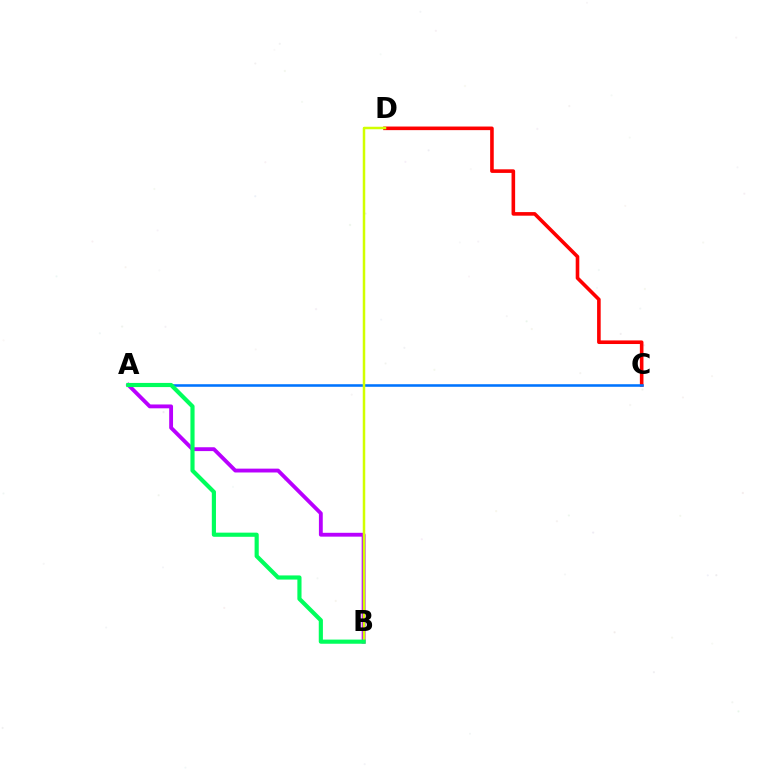{('C', 'D'): [{'color': '#ff0000', 'line_style': 'solid', 'thickness': 2.59}], ('A', 'C'): [{'color': '#0074ff', 'line_style': 'solid', 'thickness': 1.85}], ('A', 'B'): [{'color': '#b900ff', 'line_style': 'solid', 'thickness': 2.77}, {'color': '#00ff5c', 'line_style': 'solid', 'thickness': 2.99}], ('B', 'D'): [{'color': '#d1ff00', 'line_style': 'solid', 'thickness': 1.79}]}